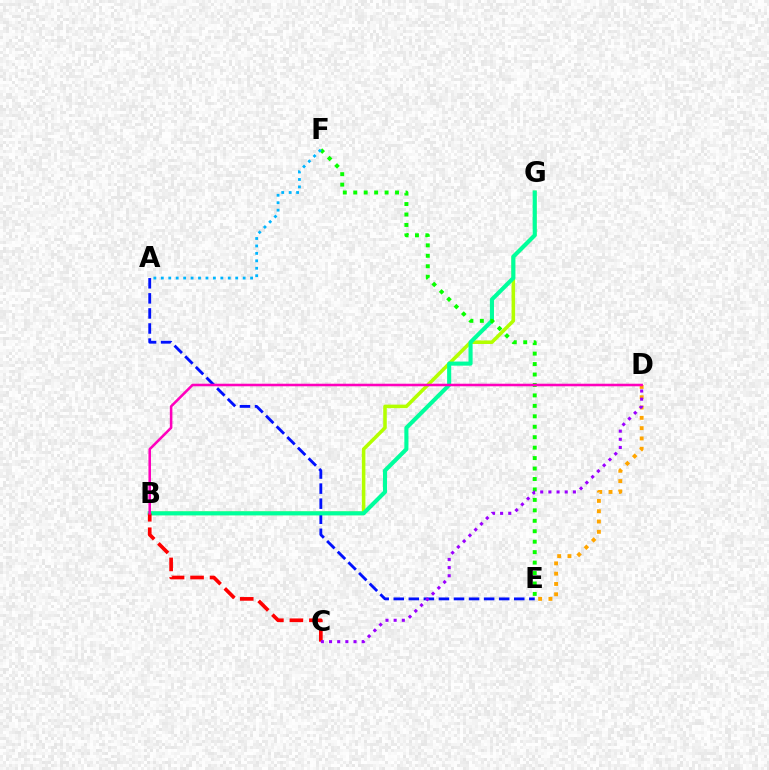{('B', 'G'): [{'color': '#b3ff00', 'line_style': 'solid', 'thickness': 2.55}, {'color': '#00ff9d', 'line_style': 'solid', 'thickness': 2.94}], ('D', 'E'): [{'color': '#ffa500', 'line_style': 'dotted', 'thickness': 2.8}], ('A', 'E'): [{'color': '#0010ff', 'line_style': 'dashed', 'thickness': 2.05}], ('B', 'C'): [{'color': '#ff0000', 'line_style': 'dashed', 'thickness': 2.65}], ('E', 'F'): [{'color': '#08ff00', 'line_style': 'dotted', 'thickness': 2.84}], ('B', 'D'): [{'color': '#ff00bd', 'line_style': 'solid', 'thickness': 1.84}], ('A', 'F'): [{'color': '#00b5ff', 'line_style': 'dotted', 'thickness': 2.02}], ('C', 'D'): [{'color': '#9b00ff', 'line_style': 'dotted', 'thickness': 2.22}]}